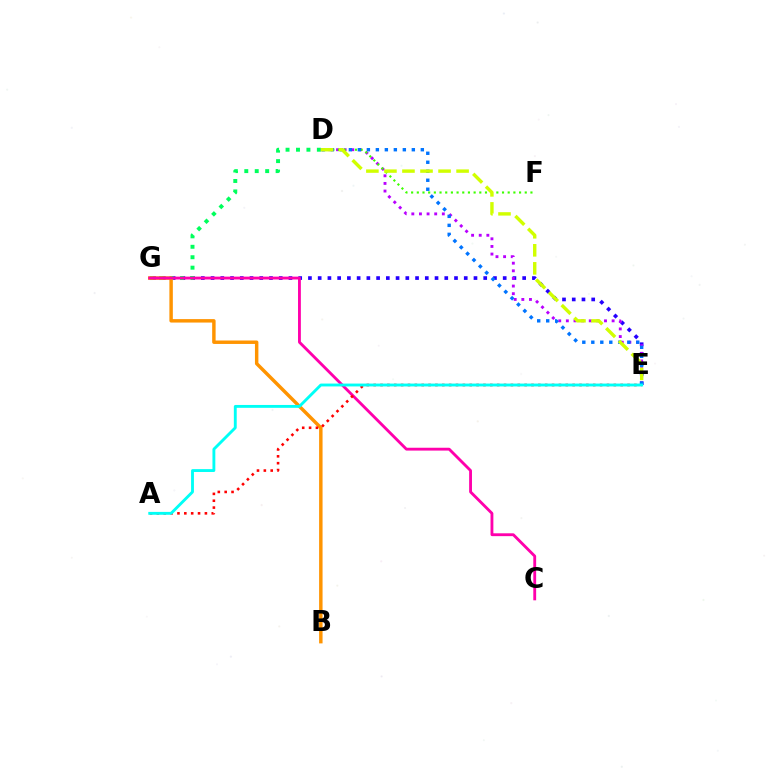{('E', 'G'): [{'color': '#2500ff', 'line_style': 'dotted', 'thickness': 2.65}], ('D', 'G'): [{'color': '#00ff5c', 'line_style': 'dotted', 'thickness': 2.84}], ('B', 'G'): [{'color': '#ff9400', 'line_style': 'solid', 'thickness': 2.48}], ('D', 'E'): [{'color': '#b900ff', 'line_style': 'dotted', 'thickness': 2.07}, {'color': '#0074ff', 'line_style': 'dotted', 'thickness': 2.44}, {'color': '#d1ff00', 'line_style': 'dashed', 'thickness': 2.45}], ('C', 'G'): [{'color': '#ff00ac', 'line_style': 'solid', 'thickness': 2.05}], ('D', 'F'): [{'color': '#3dff00', 'line_style': 'dotted', 'thickness': 1.54}], ('A', 'E'): [{'color': '#ff0000', 'line_style': 'dotted', 'thickness': 1.86}, {'color': '#00fff6', 'line_style': 'solid', 'thickness': 2.06}]}